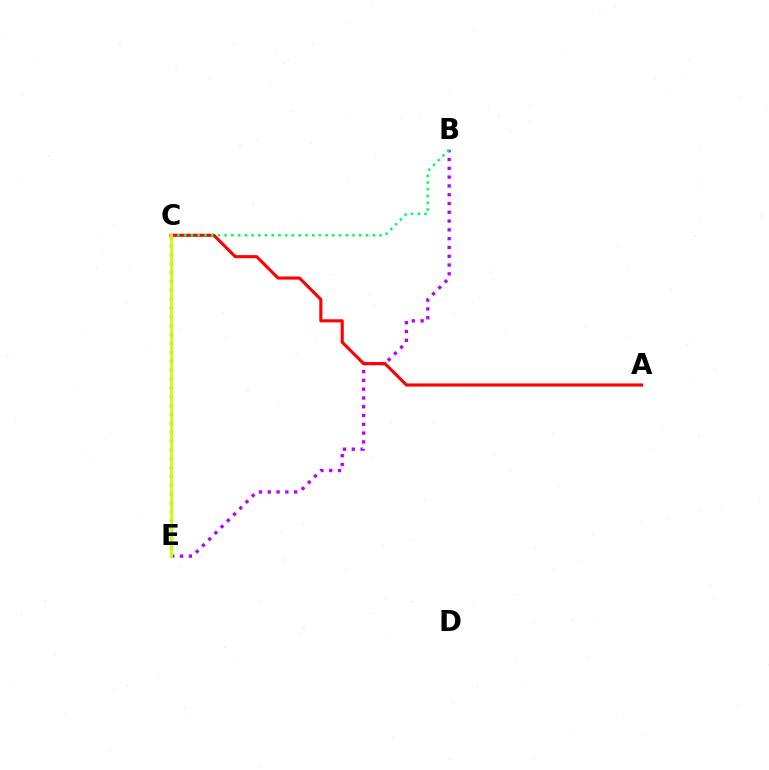{('C', 'E'): [{'color': '#0074ff', 'line_style': 'dotted', 'thickness': 2.41}, {'color': '#d1ff00', 'line_style': 'solid', 'thickness': 2.05}], ('B', 'E'): [{'color': '#b900ff', 'line_style': 'dotted', 'thickness': 2.39}], ('A', 'C'): [{'color': '#ff0000', 'line_style': 'solid', 'thickness': 2.24}], ('B', 'C'): [{'color': '#00ff5c', 'line_style': 'dotted', 'thickness': 1.83}]}